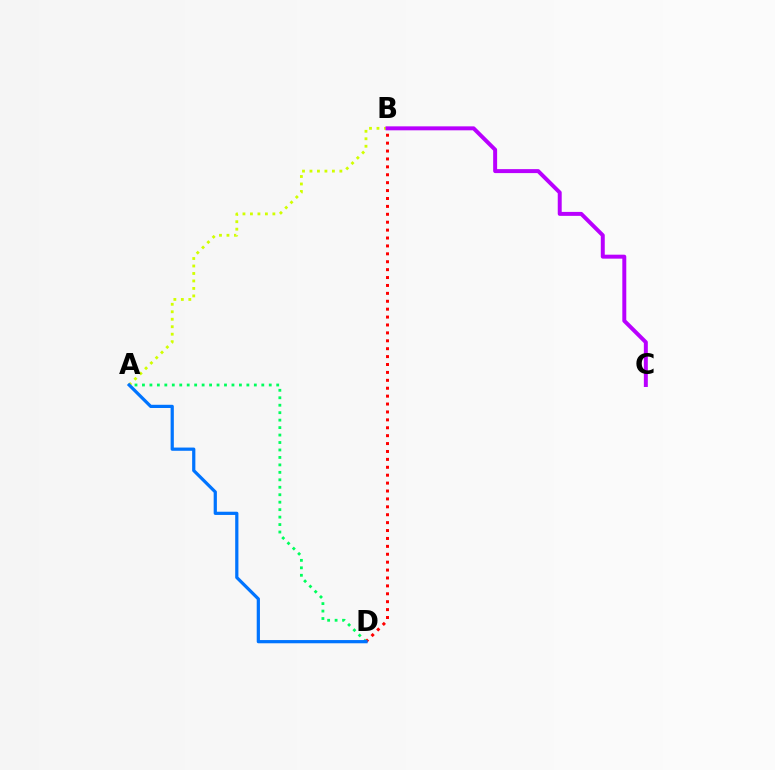{('A', 'D'): [{'color': '#00ff5c', 'line_style': 'dotted', 'thickness': 2.03}, {'color': '#0074ff', 'line_style': 'solid', 'thickness': 2.32}], ('B', 'D'): [{'color': '#ff0000', 'line_style': 'dotted', 'thickness': 2.15}], ('A', 'B'): [{'color': '#d1ff00', 'line_style': 'dotted', 'thickness': 2.03}], ('B', 'C'): [{'color': '#b900ff', 'line_style': 'solid', 'thickness': 2.85}]}